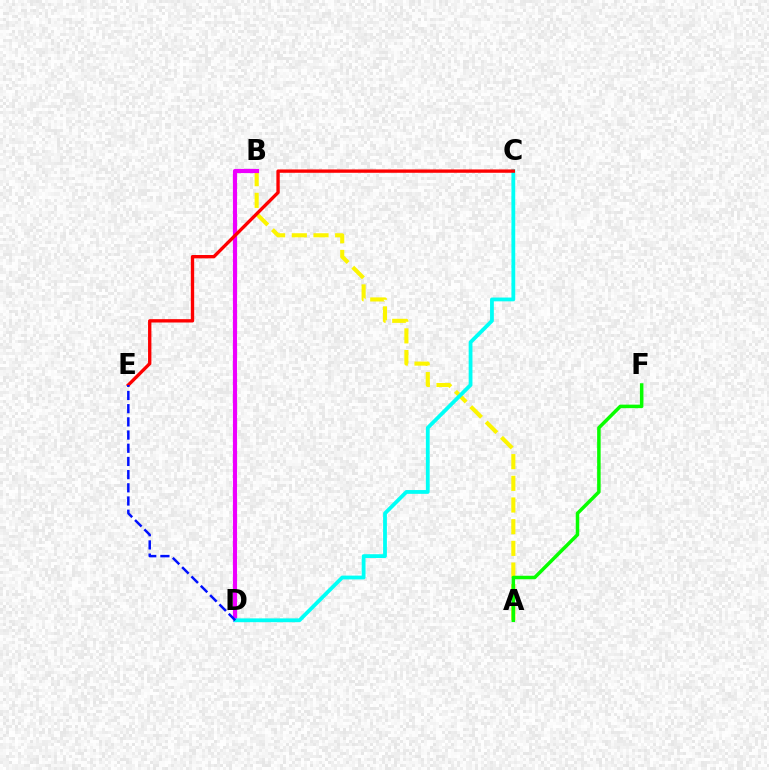{('A', 'B'): [{'color': '#fcf500', 'line_style': 'dashed', 'thickness': 2.95}], ('A', 'F'): [{'color': '#08ff00', 'line_style': 'solid', 'thickness': 2.52}], ('B', 'D'): [{'color': '#ee00ff', 'line_style': 'solid', 'thickness': 2.99}], ('C', 'D'): [{'color': '#00fff6', 'line_style': 'solid', 'thickness': 2.73}], ('C', 'E'): [{'color': '#ff0000', 'line_style': 'solid', 'thickness': 2.41}], ('D', 'E'): [{'color': '#0010ff', 'line_style': 'dashed', 'thickness': 1.79}]}